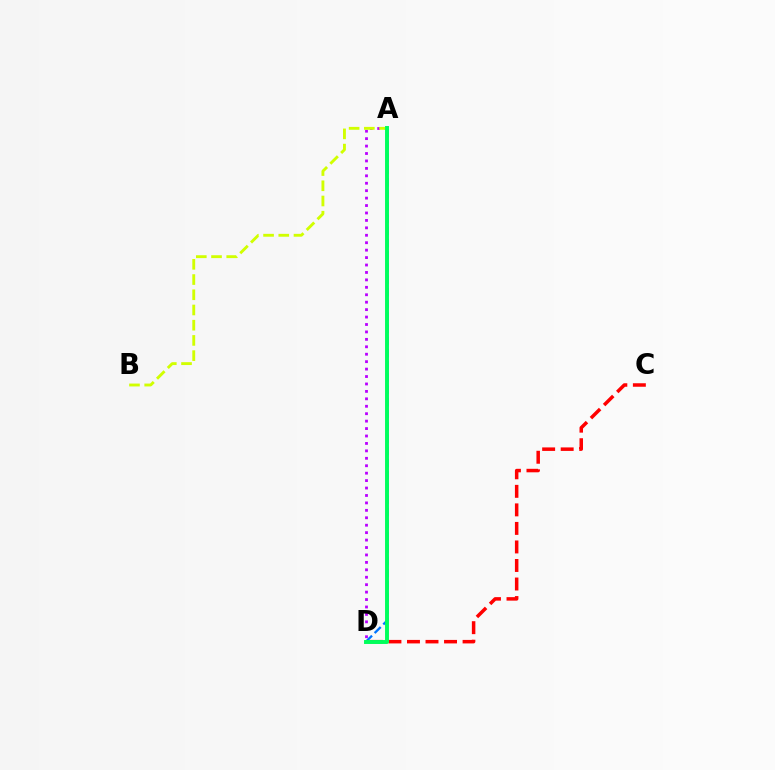{('A', 'D'): [{'color': '#b900ff', 'line_style': 'dotted', 'thickness': 2.02}, {'color': '#0074ff', 'line_style': 'dashed', 'thickness': 1.66}, {'color': '#00ff5c', 'line_style': 'solid', 'thickness': 2.83}], ('A', 'B'): [{'color': '#d1ff00', 'line_style': 'dashed', 'thickness': 2.07}], ('C', 'D'): [{'color': '#ff0000', 'line_style': 'dashed', 'thickness': 2.52}]}